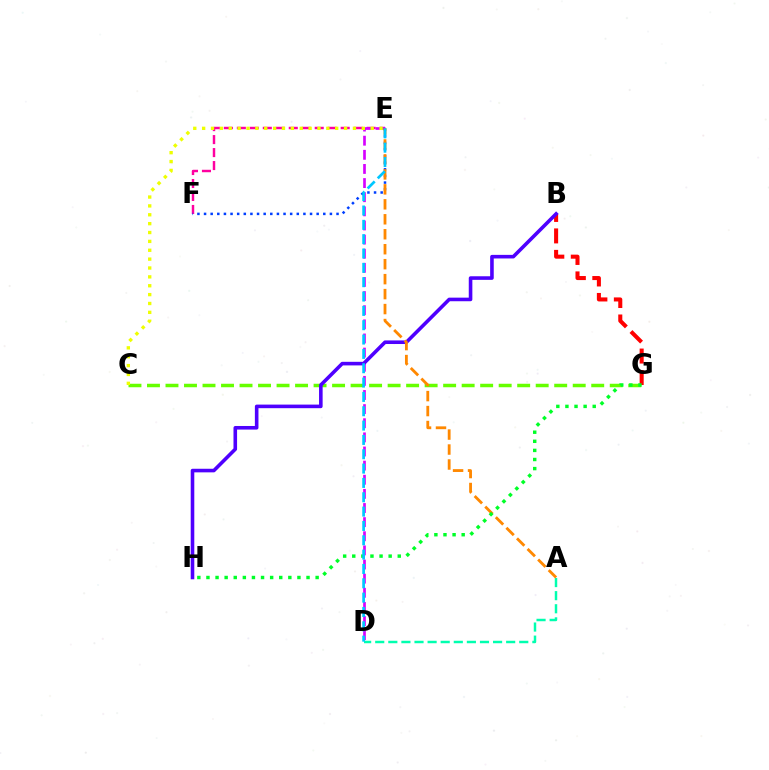{('C', 'G'): [{'color': '#66ff00', 'line_style': 'dashed', 'thickness': 2.51}], ('E', 'F'): [{'color': '#ff00a0', 'line_style': 'dashed', 'thickness': 1.76}, {'color': '#003fff', 'line_style': 'dotted', 'thickness': 1.8}], ('D', 'E'): [{'color': '#d600ff', 'line_style': 'dashed', 'thickness': 1.92}, {'color': '#00c7ff', 'line_style': 'dashed', 'thickness': 1.95}], ('B', 'G'): [{'color': '#ff0000', 'line_style': 'dashed', 'thickness': 2.92}], ('C', 'E'): [{'color': '#eeff00', 'line_style': 'dotted', 'thickness': 2.41}], ('B', 'H'): [{'color': '#4f00ff', 'line_style': 'solid', 'thickness': 2.58}], ('A', 'D'): [{'color': '#00ffaf', 'line_style': 'dashed', 'thickness': 1.78}], ('A', 'E'): [{'color': '#ff8800', 'line_style': 'dashed', 'thickness': 2.03}], ('G', 'H'): [{'color': '#00ff27', 'line_style': 'dotted', 'thickness': 2.47}]}